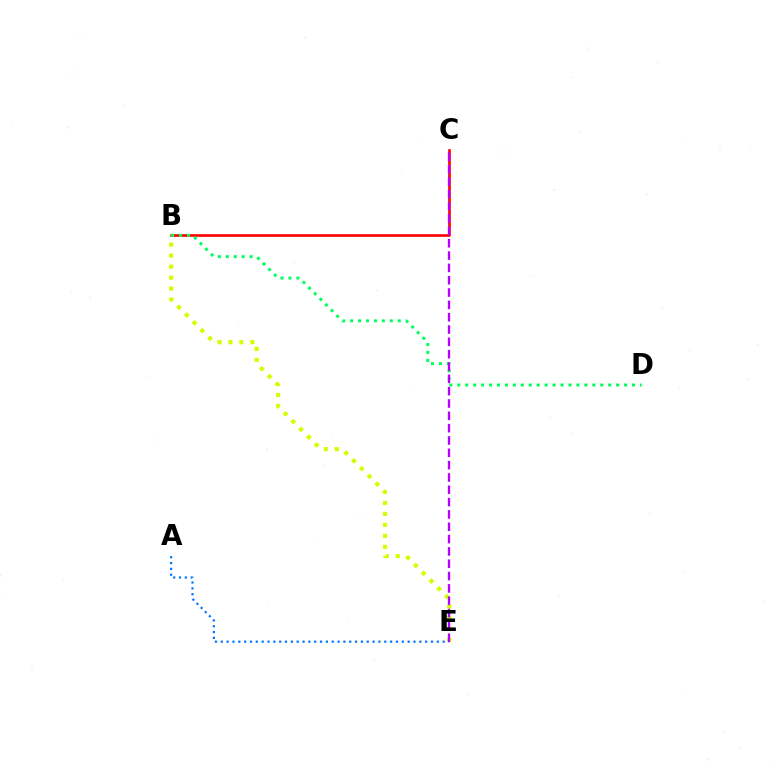{('A', 'E'): [{'color': '#0074ff', 'line_style': 'dotted', 'thickness': 1.59}], ('B', 'C'): [{'color': '#ff0000', 'line_style': 'solid', 'thickness': 1.91}], ('B', 'E'): [{'color': '#d1ff00', 'line_style': 'dotted', 'thickness': 2.98}], ('B', 'D'): [{'color': '#00ff5c', 'line_style': 'dotted', 'thickness': 2.16}], ('C', 'E'): [{'color': '#b900ff', 'line_style': 'dashed', 'thickness': 1.67}]}